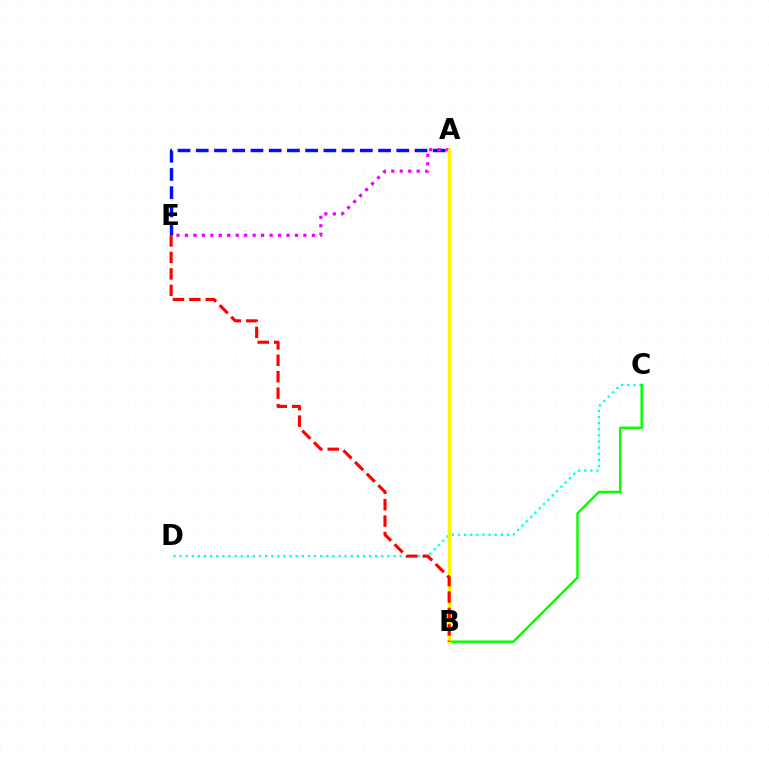{('C', 'D'): [{'color': '#00fff6', 'line_style': 'dotted', 'thickness': 1.66}], ('B', 'C'): [{'color': '#08ff00', 'line_style': 'solid', 'thickness': 1.78}], ('A', 'E'): [{'color': '#0010ff', 'line_style': 'dashed', 'thickness': 2.48}, {'color': '#ee00ff', 'line_style': 'dotted', 'thickness': 2.3}], ('A', 'B'): [{'color': '#fcf500', 'line_style': 'solid', 'thickness': 2.5}], ('B', 'E'): [{'color': '#ff0000', 'line_style': 'dashed', 'thickness': 2.23}]}